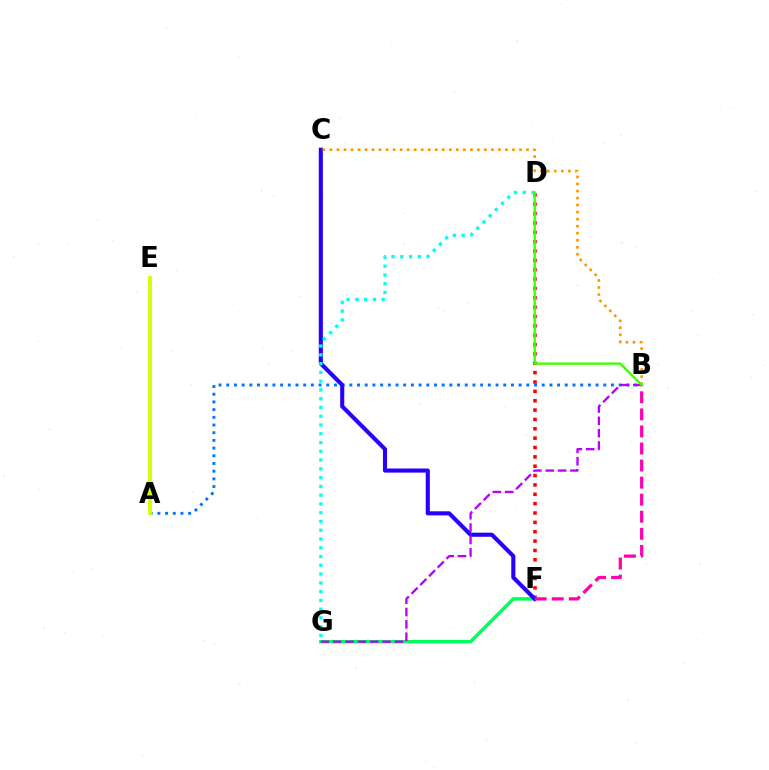{('D', 'F'): [{'color': '#ff0000', 'line_style': 'dotted', 'thickness': 2.54}], ('F', 'G'): [{'color': '#00ff5c', 'line_style': 'solid', 'thickness': 2.49}], ('A', 'B'): [{'color': '#0074ff', 'line_style': 'dotted', 'thickness': 2.09}], ('C', 'F'): [{'color': '#2500ff', 'line_style': 'solid', 'thickness': 2.95}], ('B', 'G'): [{'color': '#b900ff', 'line_style': 'dashed', 'thickness': 1.68}], ('D', 'G'): [{'color': '#00fff6', 'line_style': 'dotted', 'thickness': 2.38}], ('A', 'E'): [{'color': '#d1ff00', 'line_style': 'solid', 'thickness': 2.75}], ('B', 'C'): [{'color': '#ff9400', 'line_style': 'dotted', 'thickness': 1.91}], ('B', 'F'): [{'color': '#ff00ac', 'line_style': 'dashed', 'thickness': 2.32}], ('B', 'D'): [{'color': '#3dff00', 'line_style': 'solid', 'thickness': 1.68}]}